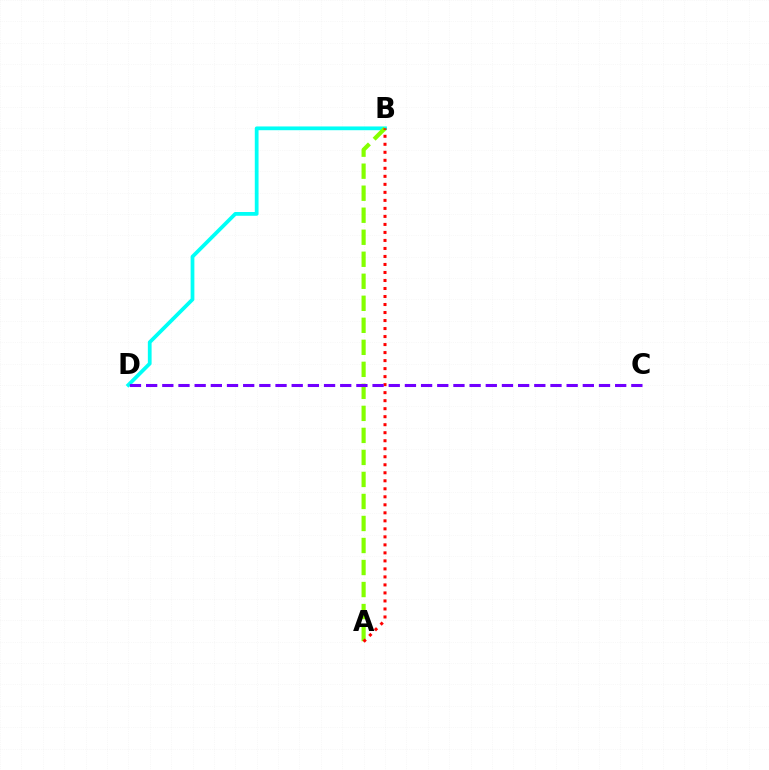{('B', 'D'): [{'color': '#00fff6', 'line_style': 'solid', 'thickness': 2.71}], ('A', 'B'): [{'color': '#84ff00', 'line_style': 'dashed', 'thickness': 2.99}, {'color': '#ff0000', 'line_style': 'dotted', 'thickness': 2.18}], ('C', 'D'): [{'color': '#7200ff', 'line_style': 'dashed', 'thickness': 2.2}]}